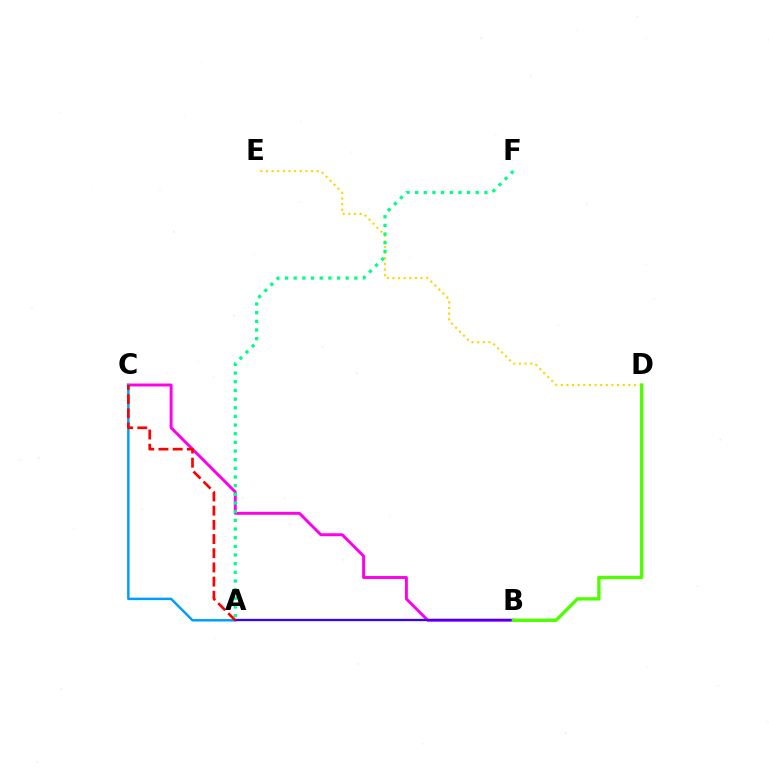{('D', 'E'): [{'color': '#ffd500', 'line_style': 'dotted', 'thickness': 1.53}], ('B', 'C'): [{'color': '#ff00ed', 'line_style': 'solid', 'thickness': 2.12}], ('A', 'F'): [{'color': '#00ff86', 'line_style': 'dotted', 'thickness': 2.35}], ('A', 'C'): [{'color': '#009eff', 'line_style': 'solid', 'thickness': 1.78}, {'color': '#ff0000', 'line_style': 'dashed', 'thickness': 1.93}], ('A', 'B'): [{'color': '#3700ff', 'line_style': 'solid', 'thickness': 1.64}], ('B', 'D'): [{'color': '#4fff00', 'line_style': 'solid', 'thickness': 2.4}]}